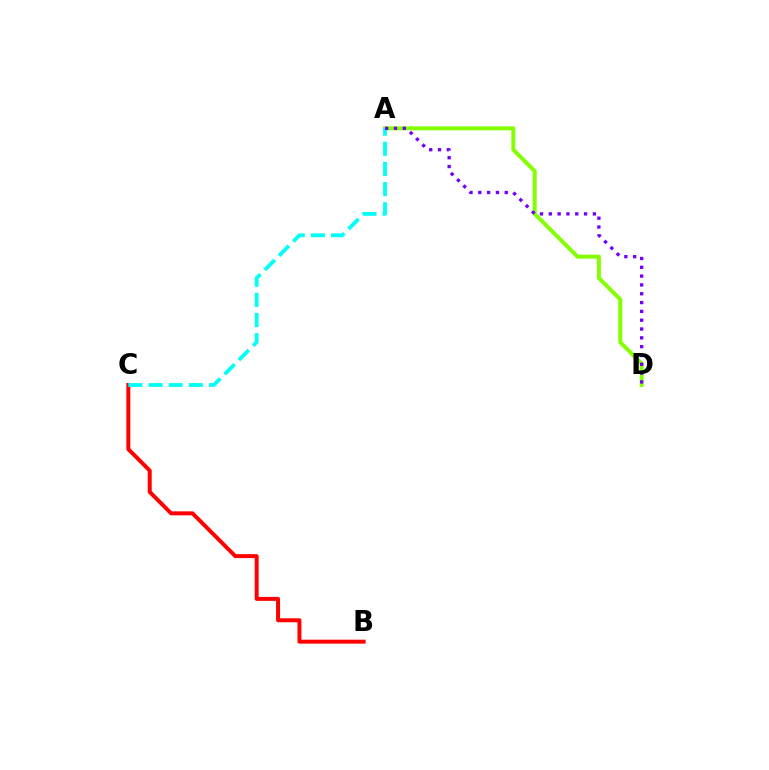{('B', 'C'): [{'color': '#ff0000', 'line_style': 'solid', 'thickness': 2.86}], ('A', 'D'): [{'color': '#84ff00', 'line_style': 'solid', 'thickness': 2.86}, {'color': '#7200ff', 'line_style': 'dotted', 'thickness': 2.4}], ('A', 'C'): [{'color': '#00fff6', 'line_style': 'dashed', 'thickness': 2.74}]}